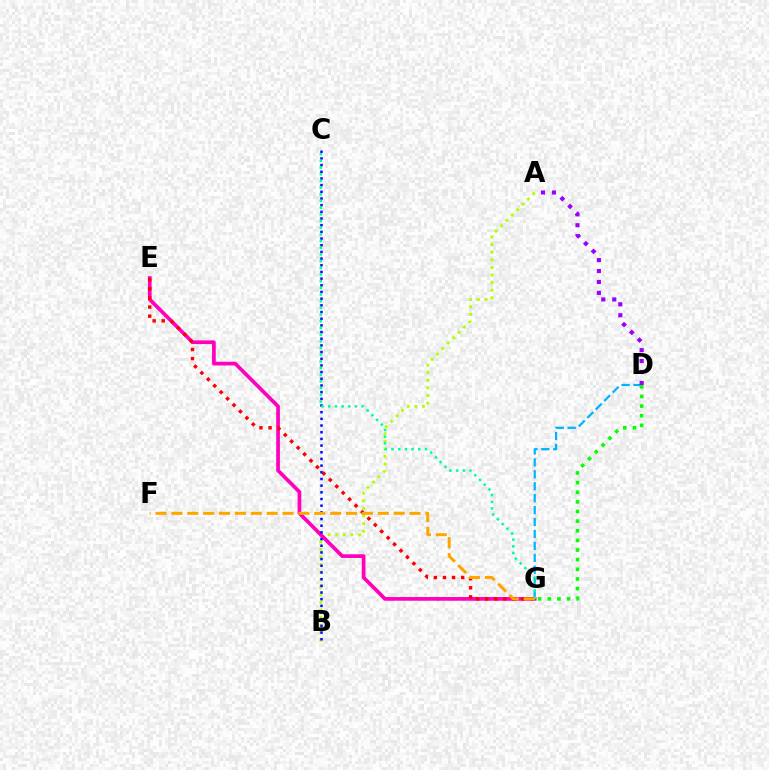{('A', 'B'): [{'color': '#b3ff00', 'line_style': 'dotted', 'thickness': 2.06}], ('D', 'G'): [{'color': '#00b5ff', 'line_style': 'dashed', 'thickness': 1.62}, {'color': '#08ff00', 'line_style': 'dotted', 'thickness': 2.62}], ('E', 'G'): [{'color': '#ff00bd', 'line_style': 'solid', 'thickness': 2.67}, {'color': '#ff0000', 'line_style': 'dotted', 'thickness': 2.47}], ('B', 'C'): [{'color': '#0010ff', 'line_style': 'dotted', 'thickness': 1.81}], ('C', 'G'): [{'color': '#00ff9d', 'line_style': 'dotted', 'thickness': 1.82}], ('A', 'D'): [{'color': '#9b00ff', 'line_style': 'dotted', 'thickness': 2.97}], ('F', 'G'): [{'color': '#ffa500', 'line_style': 'dashed', 'thickness': 2.16}]}